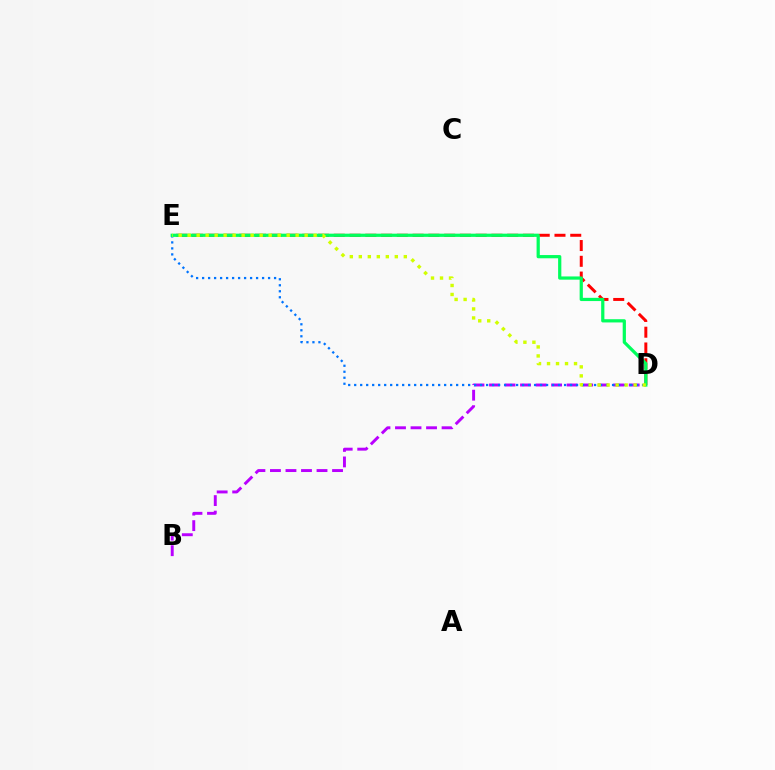{('B', 'D'): [{'color': '#b900ff', 'line_style': 'dashed', 'thickness': 2.11}], ('D', 'E'): [{'color': '#ff0000', 'line_style': 'dashed', 'thickness': 2.14}, {'color': '#0074ff', 'line_style': 'dotted', 'thickness': 1.63}, {'color': '#00ff5c', 'line_style': 'solid', 'thickness': 2.32}, {'color': '#d1ff00', 'line_style': 'dotted', 'thickness': 2.45}]}